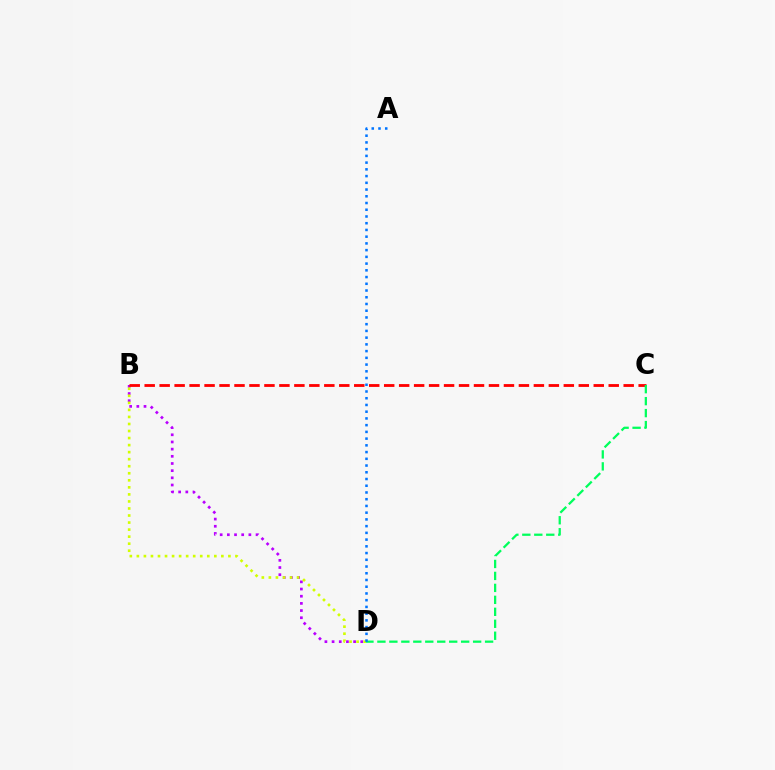{('B', 'D'): [{'color': '#b900ff', 'line_style': 'dotted', 'thickness': 1.95}, {'color': '#d1ff00', 'line_style': 'dotted', 'thickness': 1.91}], ('B', 'C'): [{'color': '#ff0000', 'line_style': 'dashed', 'thickness': 2.03}], ('C', 'D'): [{'color': '#00ff5c', 'line_style': 'dashed', 'thickness': 1.63}], ('A', 'D'): [{'color': '#0074ff', 'line_style': 'dotted', 'thickness': 1.83}]}